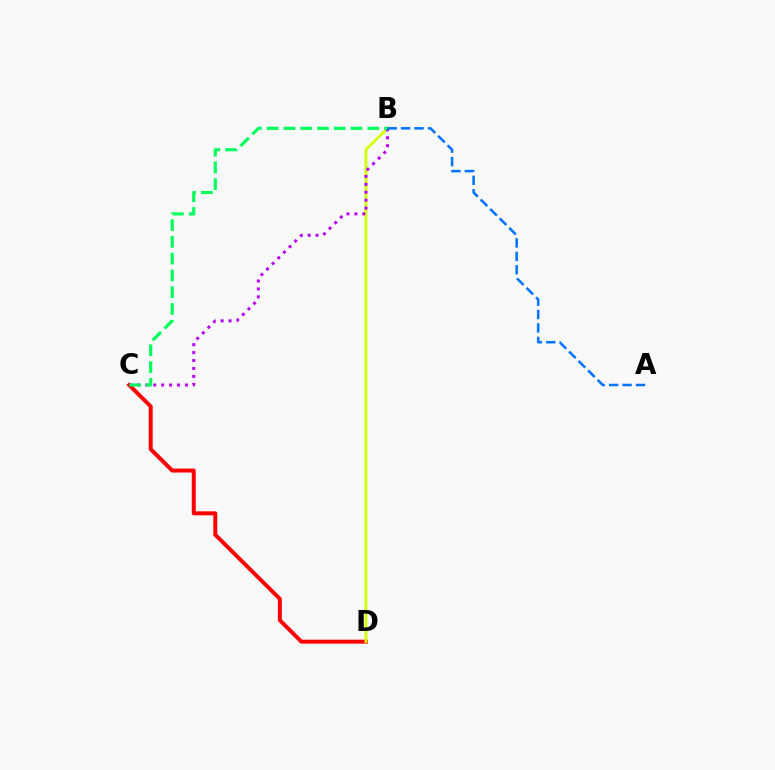{('C', 'D'): [{'color': '#ff0000', 'line_style': 'solid', 'thickness': 2.85}], ('B', 'D'): [{'color': '#d1ff00', 'line_style': 'solid', 'thickness': 2.04}], ('B', 'C'): [{'color': '#b900ff', 'line_style': 'dotted', 'thickness': 2.16}, {'color': '#00ff5c', 'line_style': 'dashed', 'thickness': 2.28}], ('A', 'B'): [{'color': '#0074ff', 'line_style': 'dashed', 'thickness': 1.82}]}